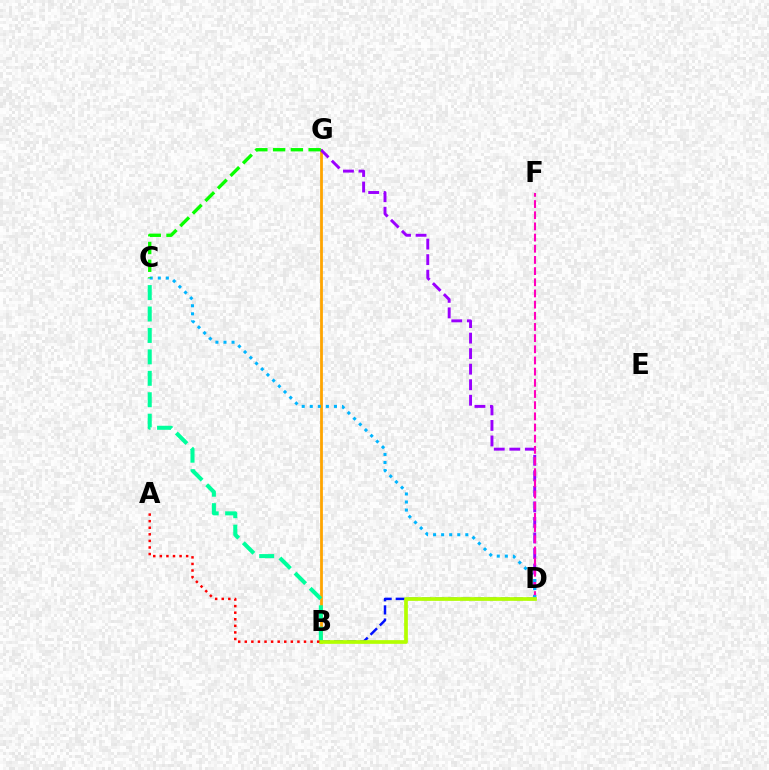{('B', 'G'): [{'color': '#ffa500', 'line_style': 'solid', 'thickness': 2.0}], ('B', 'D'): [{'color': '#0010ff', 'line_style': 'dashed', 'thickness': 1.78}, {'color': '#b3ff00', 'line_style': 'solid', 'thickness': 2.67}], ('D', 'G'): [{'color': '#9b00ff', 'line_style': 'dashed', 'thickness': 2.11}], ('D', 'F'): [{'color': '#ff00bd', 'line_style': 'dashed', 'thickness': 1.52}], ('B', 'C'): [{'color': '#00ff9d', 'line_style': 'dashed', 'thickness': 2.91}], ('C', 'D'): [{'color': '#00b5ff', 'line_style': 'dotted', 'thickness': 2.19}], ('C', 'G'): [{'color': '#08ff00', 'line_style': 'dashed', 'thickness': 2.41}], ('A', 'B'): [{'color': '#ff0000', 'line_style': 'dotted', 'thickness': 1.79}]}